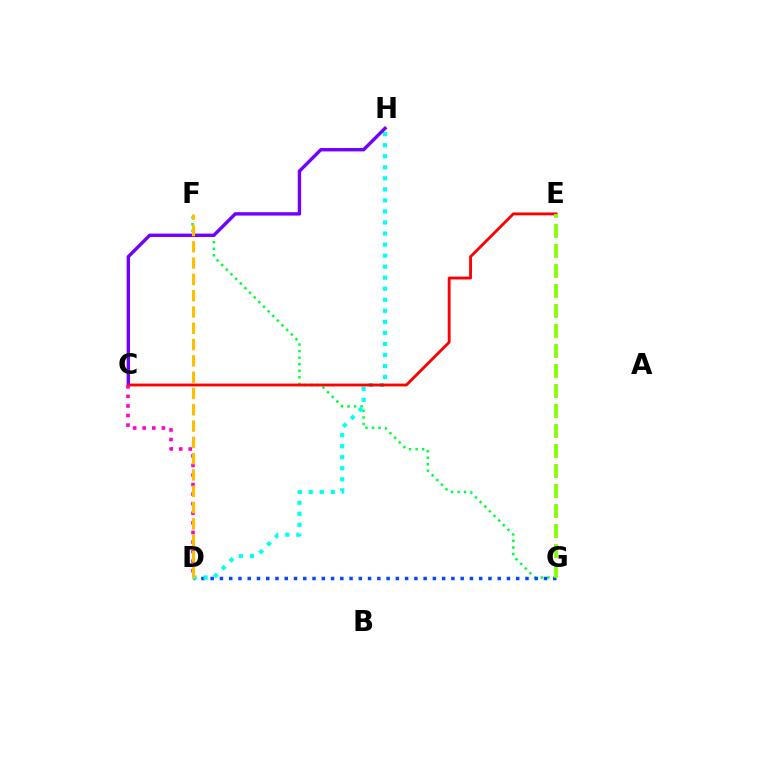{('F', 'G'): [{'color': '#00ff39', 'line_style': 'dotted', 'thickness': 1.78}], ('D', 'G'): [{'color': '#004bff', 'line_style': 'dotted', 'thickness': 2.52}], ('D', 'H'): [{'color': '#00fff6', 'line_style': 'dotted', 'thickness': 3.0}], ('C', 'H'): [{'color': '#7200ff', 'line_style': 'solid', 'thickness': 2.43}], ('C', 'E'): [{'color': '#ff0000', 'line_style': 'solid', 'thickness': 2.05}], ('E', 'G'): [{'color': '#84ff00', 'line_style': 'dashed', 'thickness': 2.72}], ('C', 'D'): [{'color': '#ff00cf', 'line_style': 'dotted', 'thickness': 2.6}], ('D', 'F'): [{'color': '#ffbd00', 'line_style': 'dashed', 'thickness': 2.21}]}